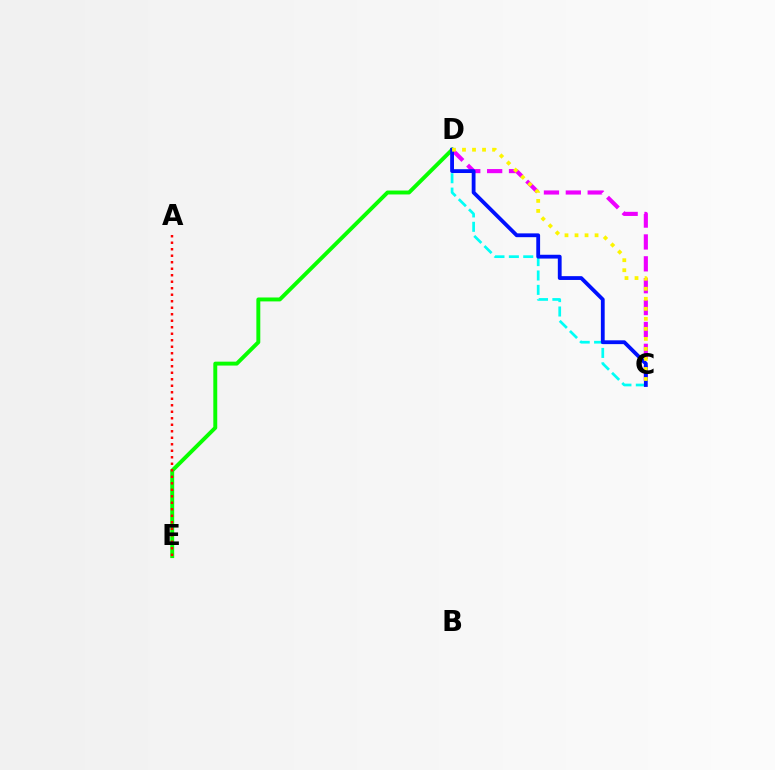{('C', 'D'): [{'color': '#00fff6', 'line_style': 'dashed', 'thickness': 1.95}, {'color': '#ee00ff', 'line_style': 'dashed', 'thickness': 2.97}, {'color': '#0010ff', 'line_style': 'solid', 'thickness': 2.74}, {'color': '#fcf500', 'line_style': 'dotted', 'thickness': 2.72}], ('D', 'E'): [{'color': '#08ff00', 'line_style': 'solid', 'thickness': 2.82}], ('A', 'E'): [{'color': '#ff0000', 'line_style': 'dotted', 'thickness': 1.77}]}